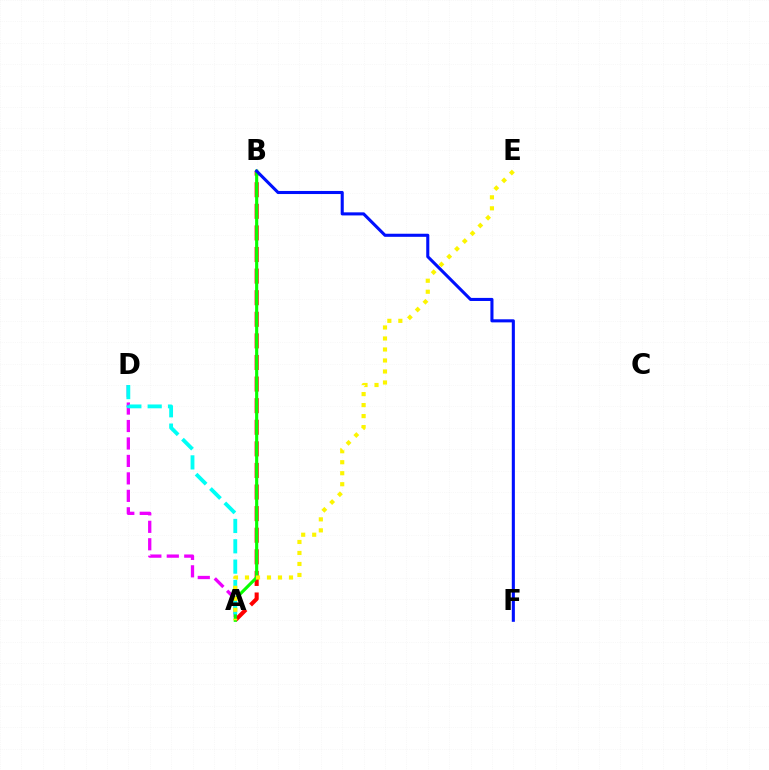{('A', 'B'): [{'color': '#ff0000', 'line_style': 'dashed', 'thickness': 2.93}, {'color': '#08ff00', 'line_style': 'solid', 'thickness': 2.25}], ('A', 'D'): [{'color': '#ee00ff', 'line_style': 'dashed', 'thickness': 2.37}, {'color': '#00fff6', 'line_style': 'dashed', 'thickness': 2.76}], ('B', 'F'): [{'color': '#0010ff', 'line_style': 'solid', 'thickness': 2.22}], ('A', 'E'): [{'color': '#fcf500', 'line_style': 'dotted', 'thickness': 2.99}]}